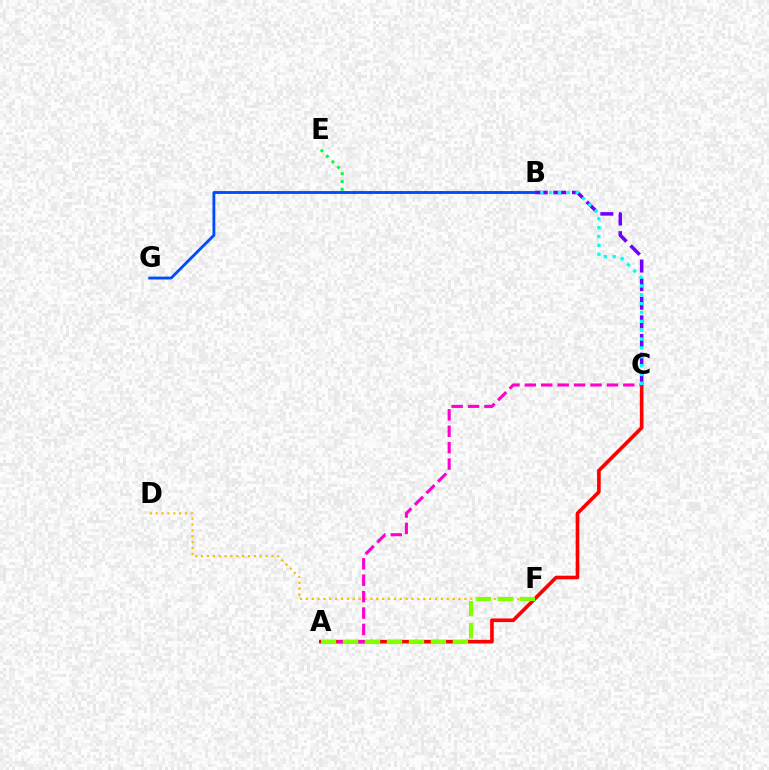{('A', 'C'): [{'color': '#ff0000', 'line_style': 'solid', 'thickness': 2.62}, {'color': '#ff00cf', 'line_style': 'dashed', 'thickness': 2.23}], ('B', 'E'): [{'color': '#00ff39', 'line_style': 'dotted', 'thickness': 2.13}], ('D', 'F'): [{'color': '#ffbd00', 'line_style': 'dotted', 'thickness': 1.6}], ('B', 'C'): [{'color': '#7200ff', 'line_style': 'dashed', 'thickness': 2.53}, {'color': '#00fff6', 'line_style': 'dotted', 'thickness': 2.41}], ('A', 'F'): [{'color': '#84ff00', 'line_style': 'dashed', 'thickness': 2.99}], ('B', 'G'): [{'color': '#004bff', 'line_style': 'solid', 'thickness': 2.05}]}